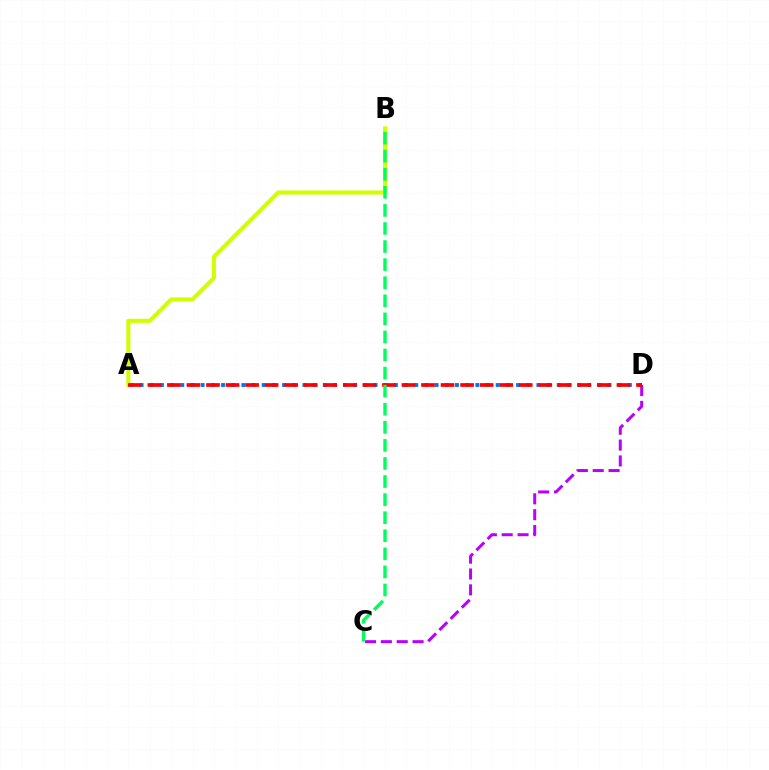{('A', 'D'): [{'color': '#0074ff', 'line_style': 'dotted', 'thickness': 2.76}, {'color': '#ff0000', 'line_style': 'dashed', 'thickness': 2.66}], ('C', 'D'): [{'color': '#b900ff', 'line_style': 'dashed', 'thickness': 2.15}], ('A', 'B'): [{'color': '#d1ff00', 'line_style': 'solid', 'thickness': 2.92}], ('B', 'C'): [{'color': '#00ff5c', 'line_style': 'dashed', 'thickness': 2.46}]}